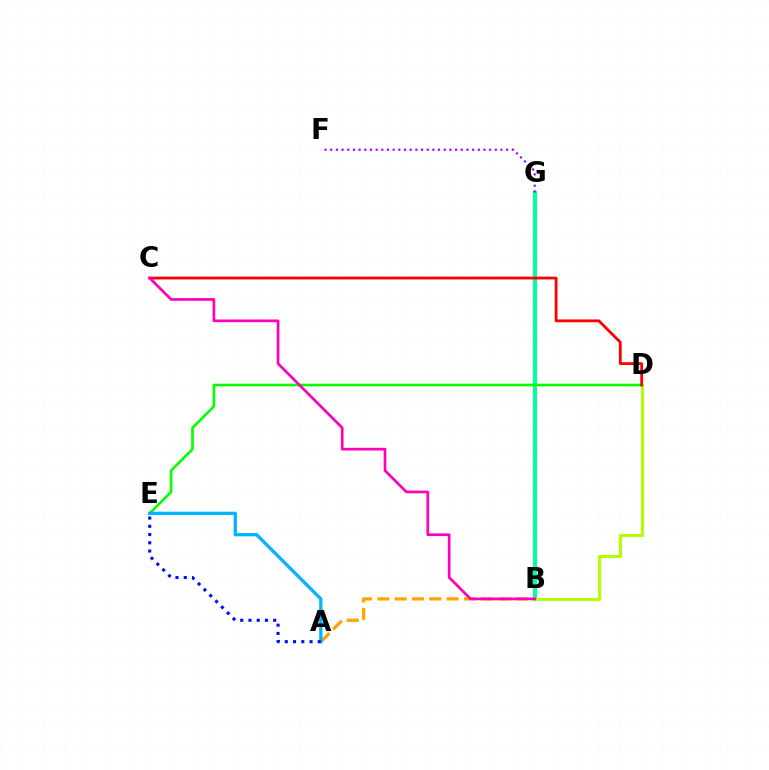{('B', 'G'): [{'color': '#00ff9d', 'line_style': 'solid', 'thickness': 2.93}], ('B', 'D'): [{'color': '#b3ff00', 'line_style': 'solid', 'thickness': 2.2}], ('A', 'B'): [{'color': '#ffa500', 'line_style': 'dashed', 'thickness': 2.36}], ('D', 'E'): [{'color': '#08ff00', 'line_style': 'solid', 'thickness': 1.91}], ('C', 'D'): [{'color': '#ff0000', 'line_style': 'solid', 'thickness': 2.01}], ('B', 'C'): [{'color': '#ff00bd', 'line_style': 'solid', 'thickness': 1.94}], ('A', 'E'): [{'color': '#00b5ff', 'line_style': 'solid', 'thickness': 2.36}, {'color': '#0010ff', 'line_style': 'dotted', 'thickness': 2.24}], ('F', 'G'): [{'color': '#9b00ff', 'line_style': 'dotted', 'thickness': 1.54}]}